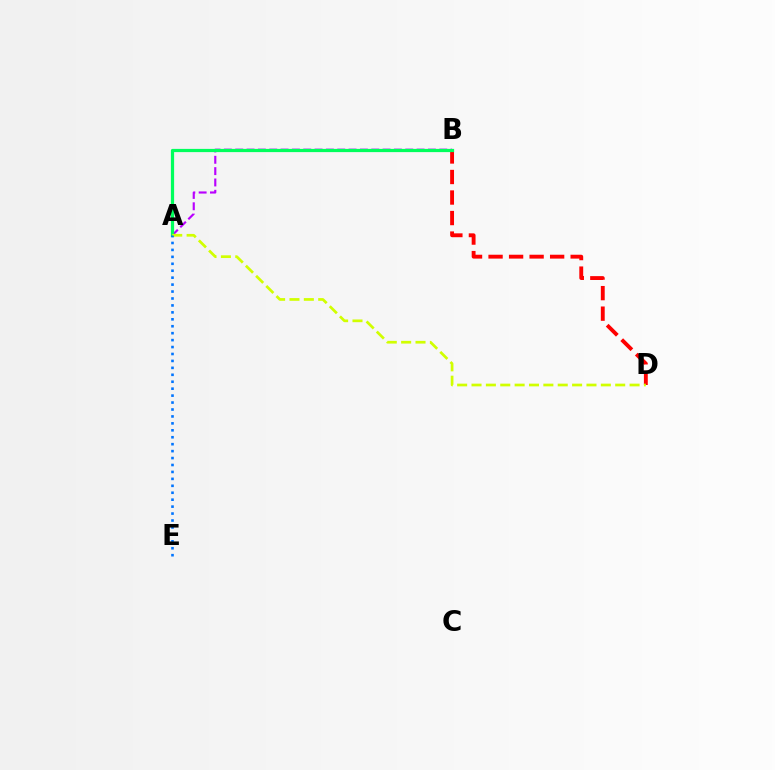{('B', 'D'): [{'color': '#ff0000', 'line_style': 'dashed', 'thickness': 2.79}], ('A', 'B'): [{'color': '#b900ff', 'line_style': 'dashed', 'thickness': 1.54}, {'color': '#00ff5c', 'line_style': 'solid', 'thickness': 2.32}], ('A', 'D'): [{'color': '#d1ff00', 'line_style': 'dashed', 'thickness': 1.95}], ('A', 'E'): [{'color': '#0074ff', 'line_style': 'dotted', 'thickness': 1.89}]}